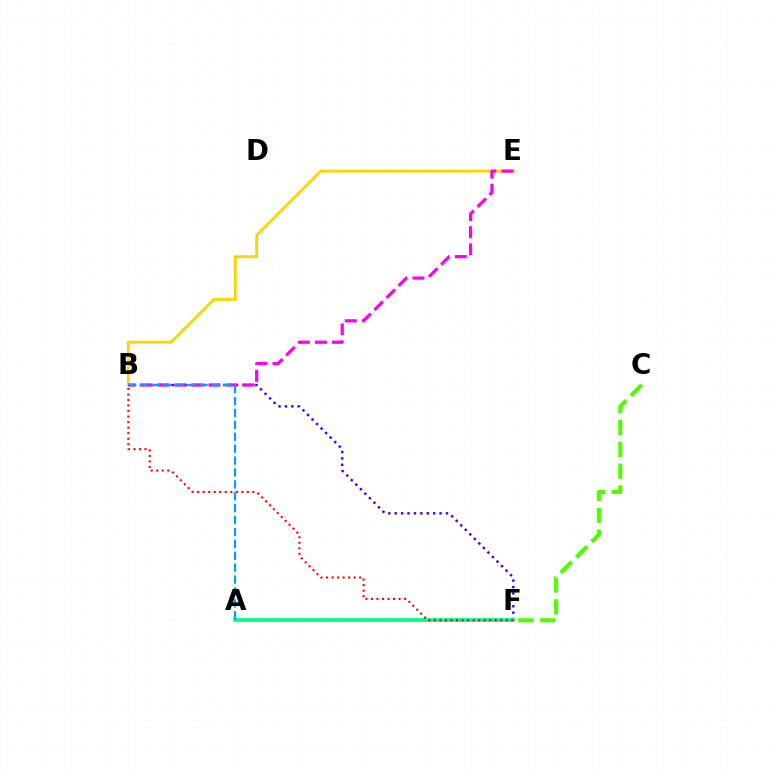{('B', 'F'): [{'color': '#3700ff', 'line_style': 'dotted', 'thickness': 1.74}, {'color': '#ff0000', 'line_style': 'dotted', 'thickness': 1.5}], ('C', 'F'): [{'color': '#4fff00', 'line_style': 'dashed', 'thickness': 2.97}], ('A', 'F'): [{'color': '#00ff86', 'line_style': 'solid', 'thickness': 2.69}], ('B', 'E'): [{'color': '#ffd500', 'line_style': 'solid', 'thickness': 2.07}, {'color': '#ff00ed', 'line_style': 'dashed', 'thickness': 2.32}], ('A', 'B'): [{'color': '#009eff', 'line_style': 'dashed', 'thickness': 1.62}]}